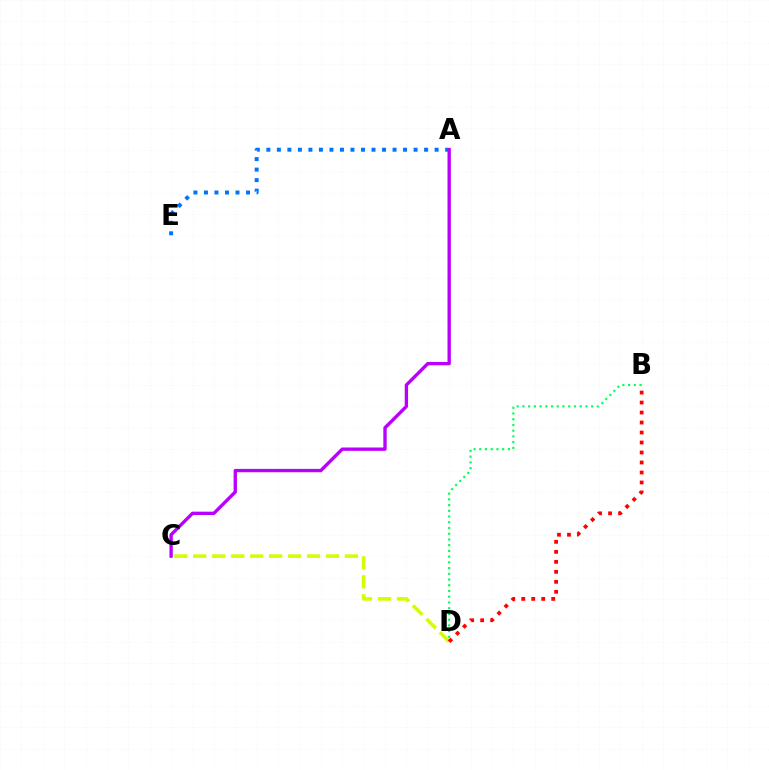{('C', 'D'): [{'color': '#d1ff00', 'line_style': 'dashed', 'thickness': 2.57}], ('B', 'D'): [{'color': '#ff0000', 'line_style': 'dotted', 'thickness': 2.71}, {'color': '#00ff5c', 'line_style': 'dotted', 'thickness': 1.56}], ('A', 'E'): [{'color': '#0074ff', 'line_style': 'dotted', 'thickness': 2.86}], ('A', 'C'): [{'color': '#b900ff', 'line_style': 'solid', 'thickness': 2.41}]}